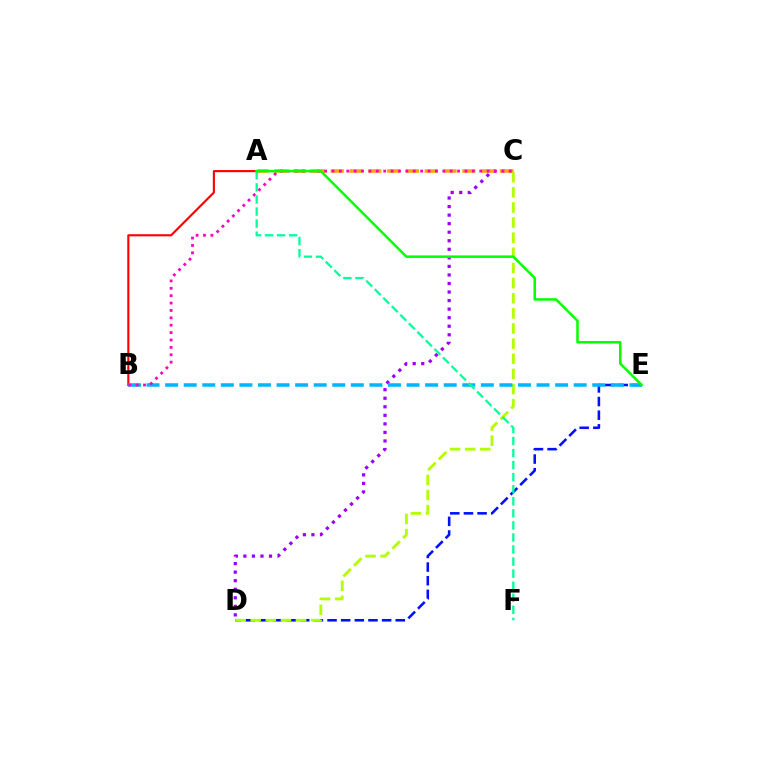{('D', 'E'): [{'color': '#0010ff', 'line_style': 'dashed', 'thickness': 1.85}], ('C', 'D'): [{'color': '#9b00ff', 'line_style': 'dotted', 'thickness': 2.32}, {'color': '#b3ff00', 'line_style': 'dashed', 'thickness': 2.06}], ('A', 'B'): [{'color': '#ff0000', 'line_style': 'solid', 'thickness': 1.53}], ('A', 'C'): [{'color': '#ffa500', 'line_style': 'dashed', 'thickness': 2.55}], ('B', 'E'): [{'color': '#00b5ff', 'line_style': 'dashed', 'thickness': 2.52}], ('B', 'C'): [{'color': '#ff00bd', 'line_style': 'dotted', 'thickness': 2.01}], ('A', 'F'): [{'color': '#00ff9d', 'line_style': 'dashed', 'thickness': 1.64}], ('A', 'E'): [{'color': '#08ff00', 'line_style': 'solid', 'thickness': 1.82}]}